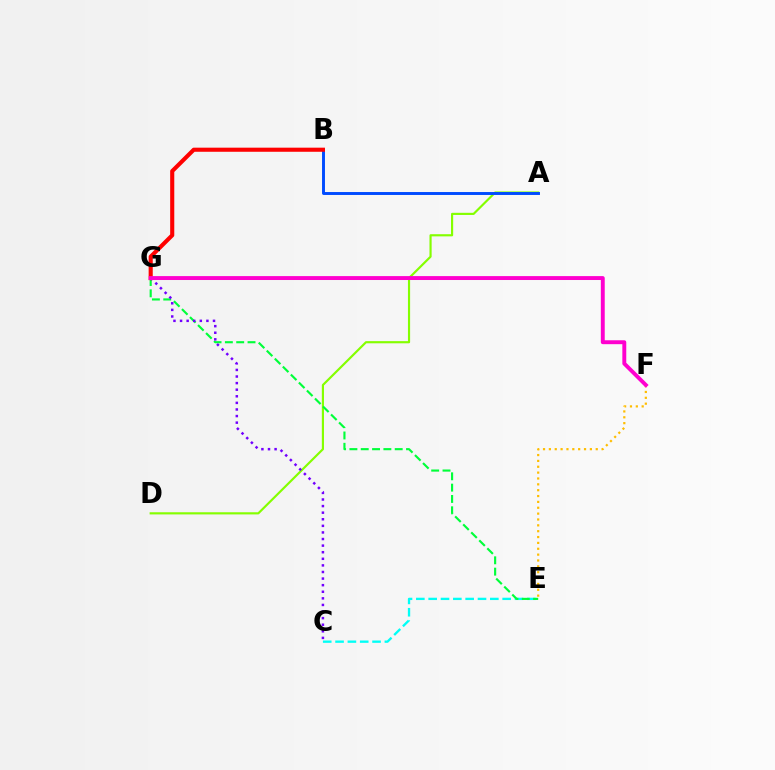{('C', 'E'): [{'color': '#00fff6', 'line_style': 'dashed', 'thickness': 1.68}], ('A', 'D'): [{'color': '#84ff00', 'line_style': 'solid', 'thickness': 1.55}], ('E', 'G'): [{'color': '#00ff39', 'line_style': 'dashed', 'thickness': 1.54}], ('C', 'G'): [{'color': '#7200ff', 'line_style': 'dotted', 'thickness': 1.79}], ('A', 'B'): [{'color': '#004bff', 'line_style': 'solid', 'thickness': 2.11}], ('B', 'G'): [{'color': '#ff0000', 'line_style': 'solid', 'thickness': 2.96}], ('E', 'F'): [{'color': '#ffbd00', 'line_style': 'dotted', 'thickness': 1.59}], ('F', 'G'): [{'color': '#ff00cf', 'line_style': 'solid', 'thickness': 2.82}]}